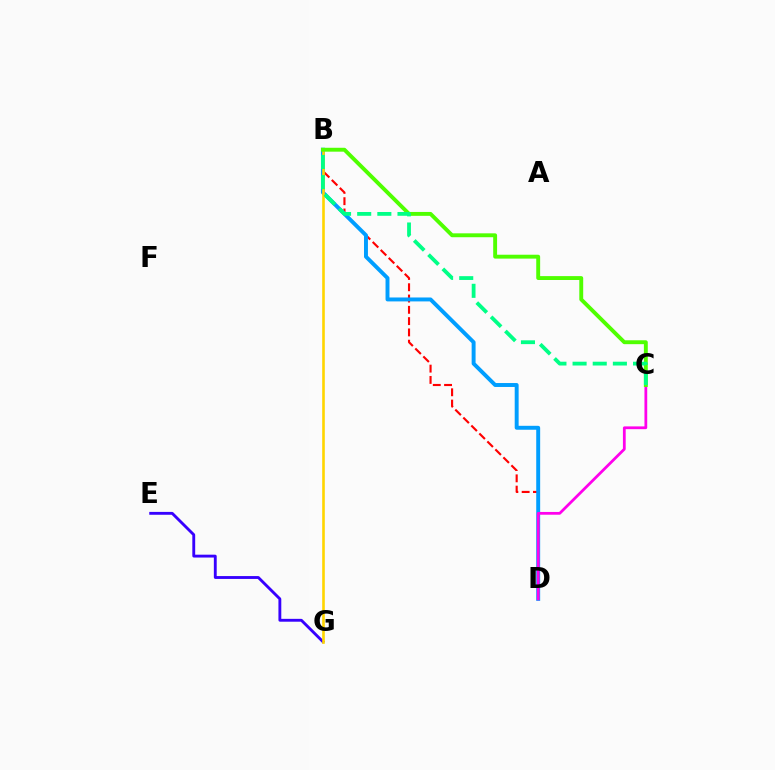{('B', 'D'): [{'color': '#ff0000', 'line_style': 'dashed', 'thickness': 1.53}, {'color': '#009eff', 'line_style': 'solid', 'thickness': 2.83}], ('E', 'G'): [{'color': '#3700ff', 'line_style': 'solid', 'thickness': 2.06}], ('B', 'G'): [{'color': '#ffd500', 'line_style': 'solid', 'thickness': 1.89}], ('C', 'D'): [{'color': '#ff00ed', 'line_style': 'solid', 'thickness': 1.99}], ('B', 'C'): [{'color': '#4fff00', 'line_style': 'solid', 'thickness': 2.8}, {'color': '#00ff86', 'line_style': 'dashed', 'thickness': 2.74}]}